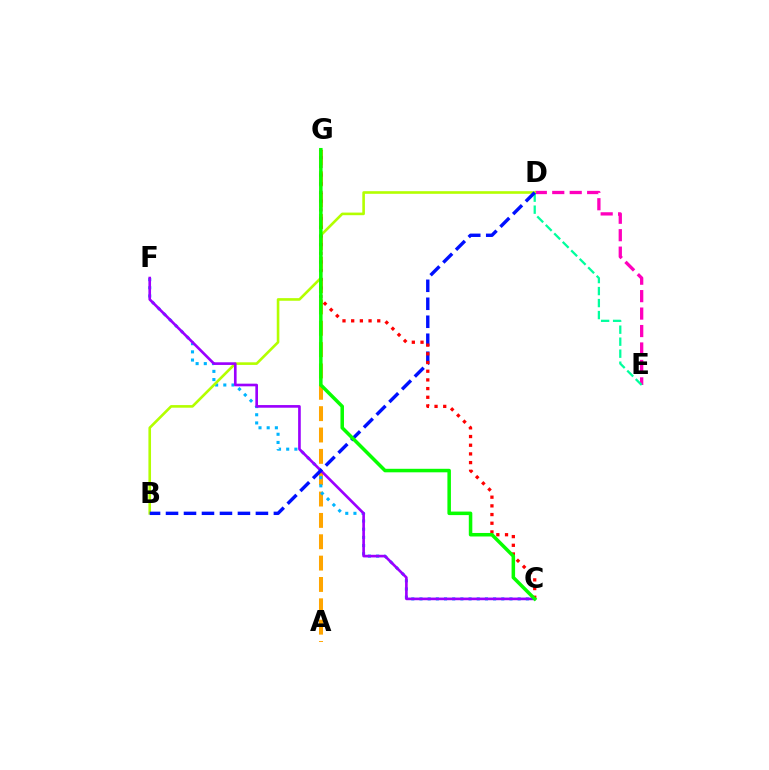{('D', 'E'): [{'color': '#ff00bd', 'line_style': 'dashed', 'thickness': 2.37}, {'color': '#00ff9d', 'line_style': 'dashed', 'thickness': 1.63}], ('A', 'G'): [{'color': '#ffa500', 'line_style': 'dashed', 'thickness': 2.9}], ('C', 'F'): [{'color': '#00b5ff', 'line_style': 'dotted', 'thickness': 2.22}, {'color': '#9b00ff', 'line_style': 'solid', 'thickness': 1.91}], ('B', 'D'): [{'color': '#b3ff00', 'line_style': 'solid', 'thickness': 1.88}, {'color': '#0010ff', 'line_style': 'dashed', 'thickness': 2.44}], ('C', 'G'): [{'color': '#ff0000', 'line_style': 'dotted', 'thickness': 2.36}, {'color': '#08ff00', 'line_style': 'solid', 'thickness': 2.53}]}